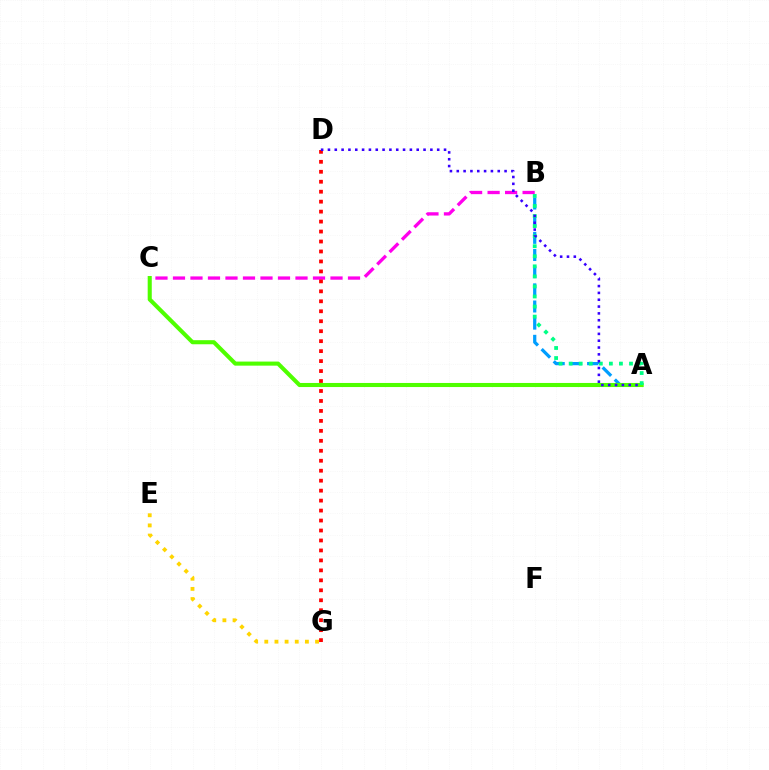{('B', 'C'): [{'color': '#ff00ed', 'line_style': 'dashed', 'thickness': 2.38}], ('D', 'G'): [{'color': '#ff0000', 'line_style': 'dotted', 'thickness': 2.71}], ('A', 'B'): [{'color': '#009eff', 'line_style': 'dashed', 'thickness': 2.33}, {'color': '#00ff86', 'line_style': 'dotted', 'thickness': 2.73}], ('A', 'C'): [{'color': '#4fff00', 'line_style': 'solid', 'thickness': 2.94}], ('E', 'G'): [{'color': '#ffd500', 'line_style': 'dotted', 'thickness': 2.76}], ('A', 'D'): [{'color': '#3700ff', 'line_style': 'dotted', 'thickness': 1.86}]}